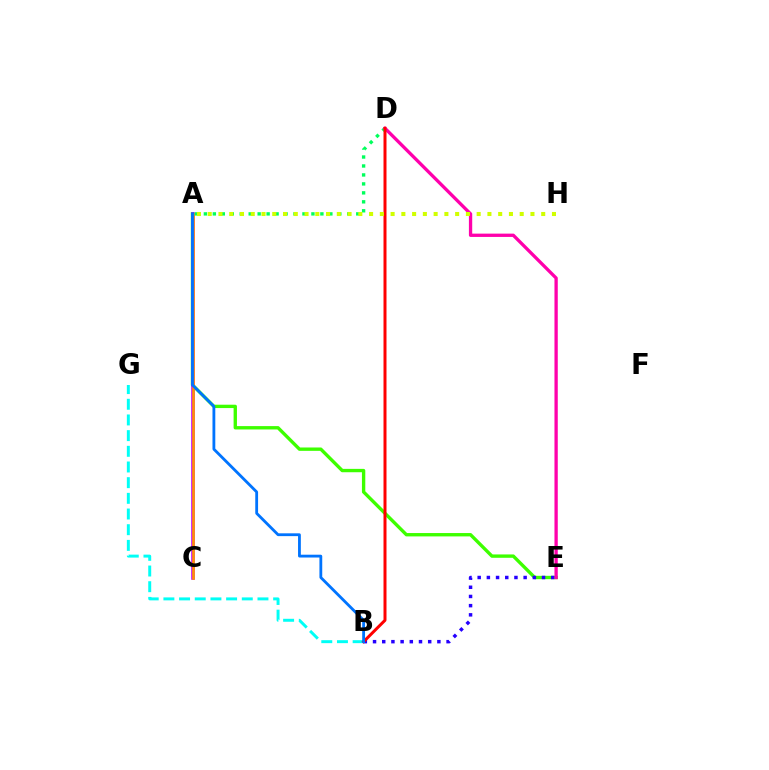{('A', 'E'): [{'color': '#3dff00', 'line_style': 'solid', 'thickness': 2.42}], ('B', 'E'): [{'color': '#2500ff', 'line_style': 'dotted', 'thickness': 2.5}], ('A', 'C'): [{'color': '#b900ff', 'line_style': 'solid', 'thickness': 2.56}, {'color': '#ff9400', 'line_style': 'solid', 'thickness': 1.87}], ('B', 'G'): [{'color': '#00fff6', 'line_style': 'dashed', 'thickness': 2.13}], ('A', 'D'): [{'color': '#00ff5c', 'line_style': 'dotted', 'thickness': 2.44}], ('D', 'E'): [{'color': '#ff00ac', 'line_style': 'solid', 'thickness': 2.38}], ('B', 'D'): [{'color': '#ff0000', 'line_style': 'solid', 'thickness': 2.15}], ('A', 'B'): [{'color': '#0074ff', 'line_style': 'solid', 'thickness': 2.03}], ('A', 'H'): [{'color': '#d1ff00', 'line_style': 'dotted', 'thickness': 2.92}]}